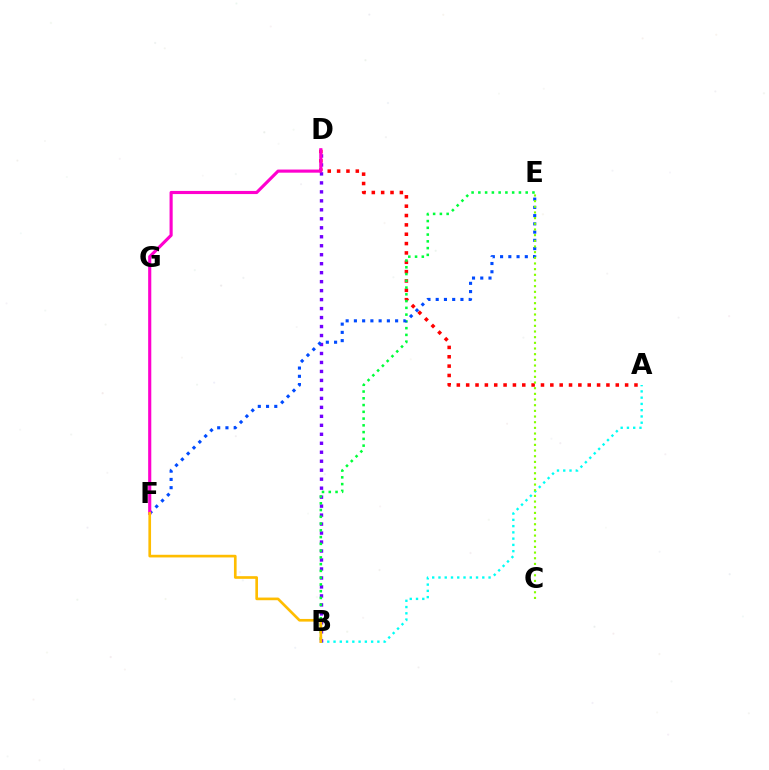{('A', 'D'): [{'color': '#ff0000', 'line_style': 'dotted', 'thickness': 2.54}], ('A', 'B'): [{'color': '#00fff6', 'line_style': 'dotted', 'thickness': 1.7}], ('B', 'D'): [{'color': '#7200ff', 'line_style': 'dotted', 'thickness': 2.44}], ('B', 'E'): [{'color': '#00ff39', 'line_style': 'dotted', 'thickness': 1.84}], ('E', 'F'): [{'color': '#004bff', 'line_style': 'dotted', 'thickness': 2.24}], ('D', 'F'): [{'color': '#ff00cf', 'line_style': 'solid', 'thickness': 2.25}], ('C', 'E'): [{'color': '#84ff00', 'line_style': 'dotted', 'thickness': 1.54}], ('B', 'F'): [{'color': '#ffbd00', 'line_style': 'solid', 'thickness': 1.92}]}